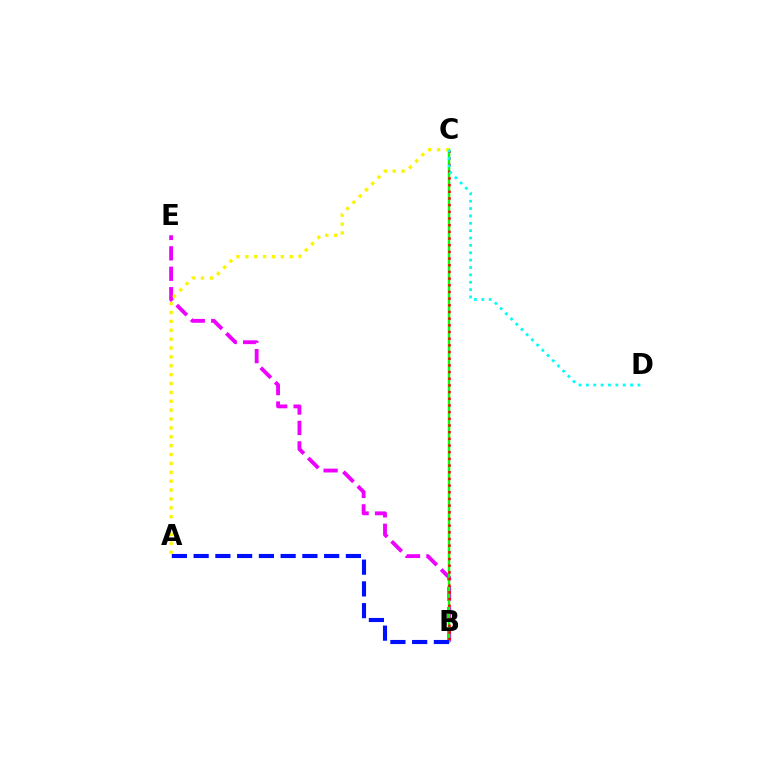{('B', 'E'): [{'color': '#ee00ff', 'line_style': 'dashed', 'thickness': 2.77}], ('B', 'C'): [{'color': '#08ff00', 'line_style': 'solid', 'thickness': 1.74}, {'color': '#ff0000', 'line_style': 'dotted', 'thickness': 1.81}], ('A', 'B'): [{'color': '#0010ff', 'line_style': 'dashed', 'thickness': 2.95}], ('A', 'C'): [{'color': '#fcf500', 'line_style': 'dotted', 'thickness': 2.41}], ('C', 'D'): [{'color': '#00fff6', 'line_style': 'dotted', 'thickness': 2.0}]}